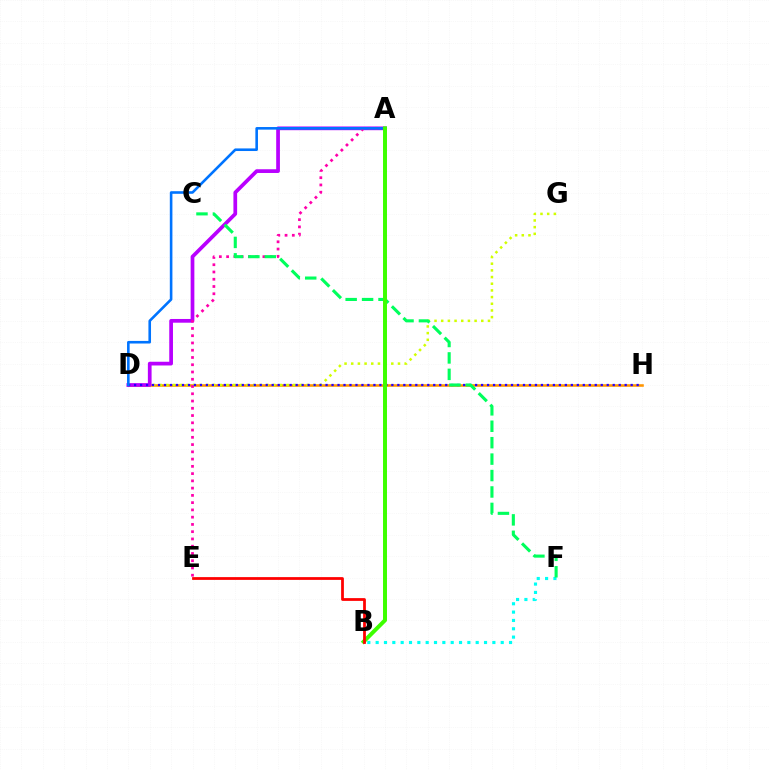{('D', 'H'): [{'color': '#ff9400', 'line_style': 'solid', 'thickness': 1.86}, {'color': '#2500ff', 'line_style': 'dotted', 'thickness': 1.63}], ('D', 'G'): [{'color': '#d1ff00', 'line_style': 'dotted', 'thickness': 1.81}], ('A', 'D'): [{'color': '#b900ff', 'line_style': 'solid', 'thickness': 2.68}, {'color': '#0074ff', 'line_style': 'solid', 'thickness': 1.87}], ('A', 'E'): [{'color': '#ff00ac', 'line_style': 'dotted', 'thickness': 1.97}], ('B', 'F'): [{'color': '#00fff6', 'line_style': 'dotted', 'thickness': 2.27}], ('C', 'F'): [{'color': '#00ff5c', 'line_style': 'dashed', 'thickness': 2.23}], ('A', 'B'): [{'color': '#3dff00', 'line_style': 'solid', 'thickness': 2.86}], ('B', 'E'): [{'color': '#ff0000', 'line_style': 'solid', 'thickness': 1.99}]}